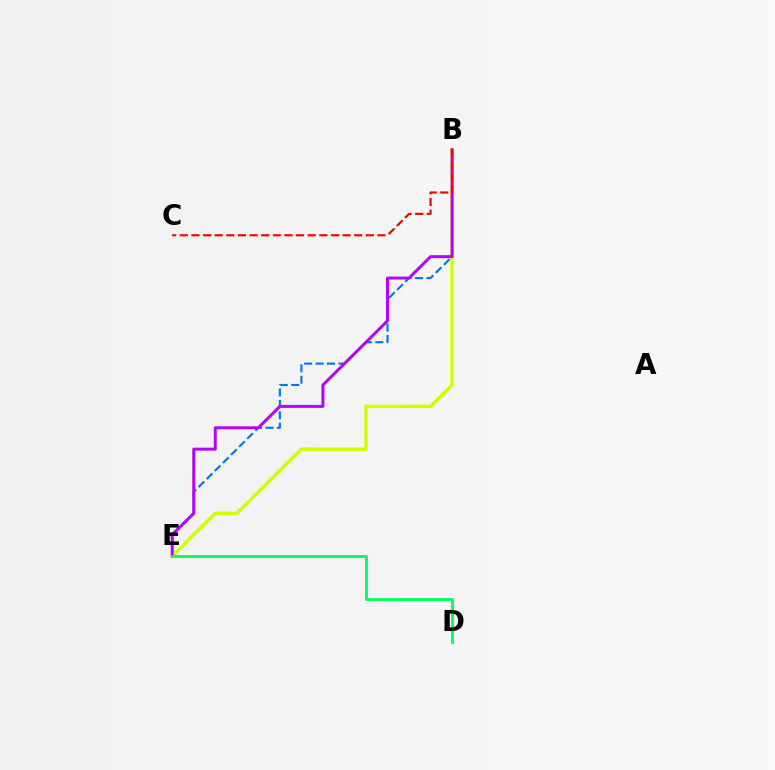{('B', 'E'): [{'color': '#0074ff', 'line_style': 'dashed', 'thickness': 1.55}, {'color': '#d1ff00', 'line_style': 'solid', 'thickness': 2.5}, {'color': '#b900ff', 'line_style': 'solid', 'thickness': 2.15}], ('B', 'C'): [{'color': '#ff0000', 'line_style': 'dashed', 'thickness': 1.58}], ('D', 'E'): [{'color': '#00ff5c', 'line_style': 'solid', 'thickness': 2.03}]}